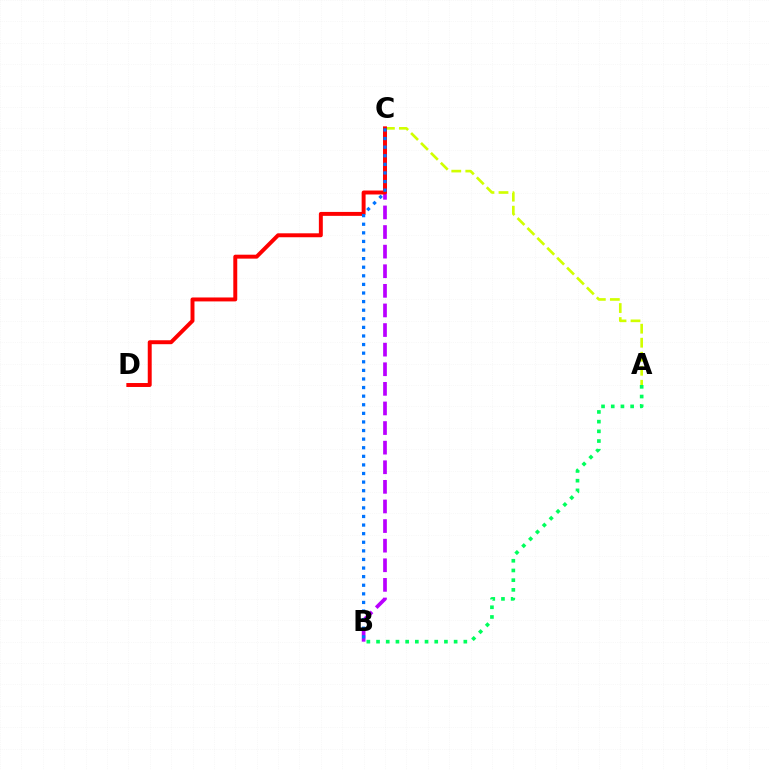{('A', 'C'): [{'color': '#d1ff00', 'line_style': 'dashed', 'thickness': 1.9}], ('B', 'C'): [{'color': '#b900ff', 'line_style': 'dashed', 'thickness': 2.66}, {'color': '#0074ff', 'line_style': 'dotted', 'thickness': 2.34}], ('C', 'D'): [{'color': '#ff0000', 'line_style': 'solid', 'thickness': 2.84}], ('A', 'B'): [{'color': '#00ff5c', 'line_style': 'dotted', 'thickness': 2.63}]}